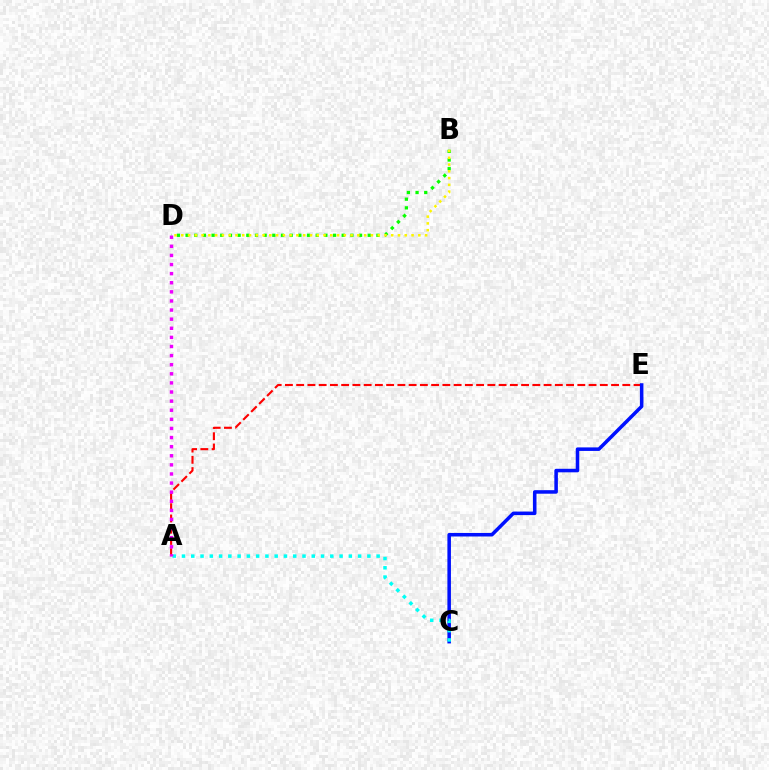{('A', 'E'): [{'color': '#ff0000', 'line_style': 'dashed', 'thickness': 1.53}], ('C', 'E'): [{'color': '#0010ff', 'line_style': 'solid', 'thickness': 2.54}], ('A', 'C'): [{'color': '#00fff6', 'line_style': 'dotted', 'thickness': 2.52}], ('B', 'D'): [{'color': '#08ff00', 'line_style': 'dotted', 'thickness': 2.36}, {'color': '#fcf500', 'line_style': 'dotted', 'thickness': 1.84}], ('A', 'D'): [{'color': '#ee00ff', 'line_style': 'dotted', 'thickness': 2.47}]}